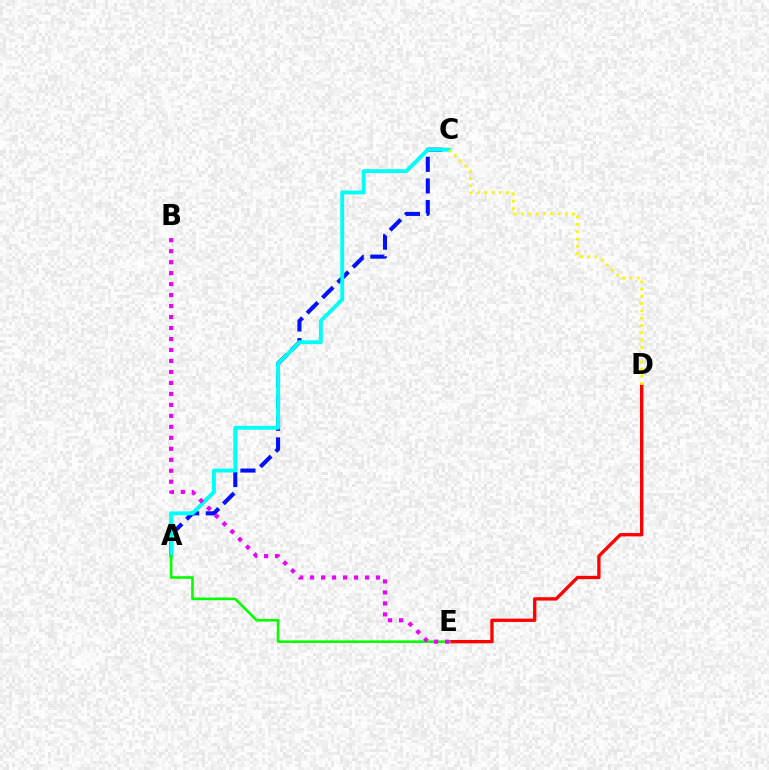{('A', 'C'): [{'color': '#0010ff', 'line_style': 'dashed', 'thickness': 2.94}, {'color': '#00fff6', 'line_style': 'solid', 'thickness': 2.78}], ('D', 'E'): [{'color': '#ff0000', 'line_style': 'solid', 'thickness': 2.39}], ('A', 'E'): [{'color': '#08ff00', 'line_style': 'solid', 'thickness': 1.88}], ('B', 'E'): [{'color': '#ee00ff', 'line_style': 'dotted', 'thickness': 2.98}], ('C', 'D'): [{'color': '#fcf500', 'line_style': 'dotted', 'thickness': 1.98}]}